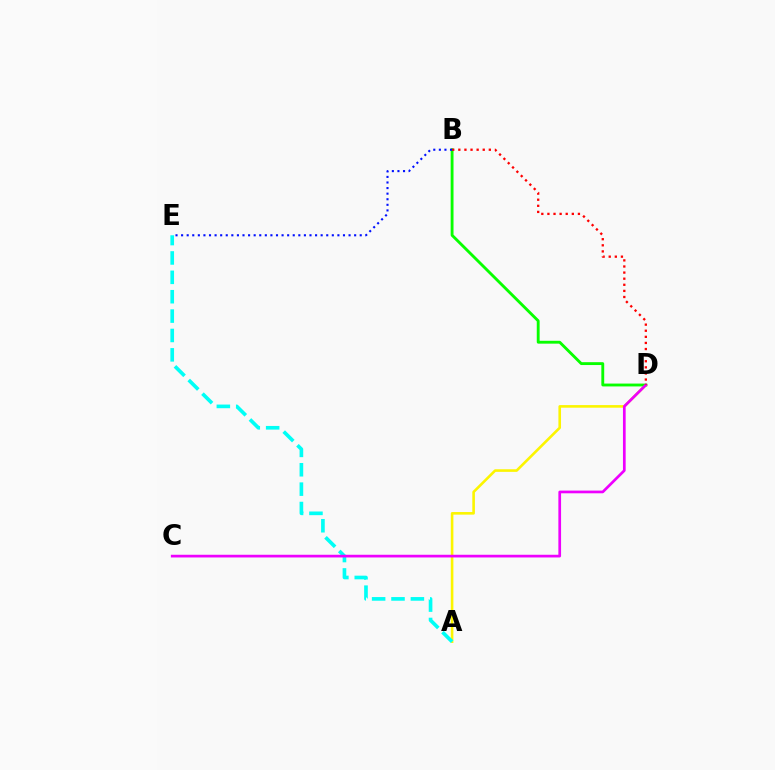{('A', 'D'): [{'color': '#fcf500', 'line_style': 'solid', 'thickness': 1.88}], ('A', 'E'): [{'color': '#00fff6', 'line_style': 'dashed', 'thickness': 2.63}], ('B', 'D'): [{'color': '#08ff00', 'line_style': 'solid', 'thickness': 2.06}, {'color': '#ff0000', 'line_style': 'dotted', 'thickness': 1.66}], ('C', 'D'): [{'color': '#ee00ff', 'line_style': 'solid', 'thickness': 1.94}], ('B', 'E'): [{'color': '#0010ff', 'line_style': 'dotted', 'thickness': 1.52}]}